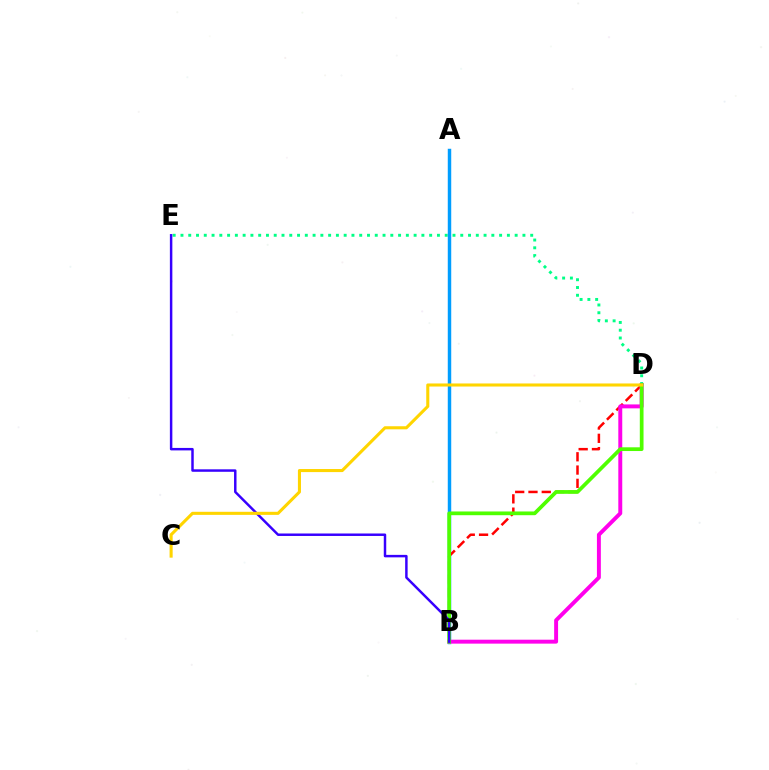{('D', 'E'): [{'color': '#00ff86', 'line_style': 'dotted', 'thickness': 2.11}], ('A', 'B'): [{'color': '#009eff', 'line_style': 'solid', 'thickness': 2.49}], ('B', 'D'): [{'color': '#ff0000', 'line_style': 'dashed', 'thickness': 1.8}, {'color': '#ff00ed', 'line_style': 'solid', 'thickness': 2.83}, {'color': '#4fff00', 'line_style': 'solid', 'thickness': 2.69}], ('B', 'E'): [{'color': '#3700ff', 'line_style': 'solid', 'thickness': 1.78}], ('C', 'D'): [{'color': '#ffd500', 'line_style': 'solid', 'thickness': 2.21}]}